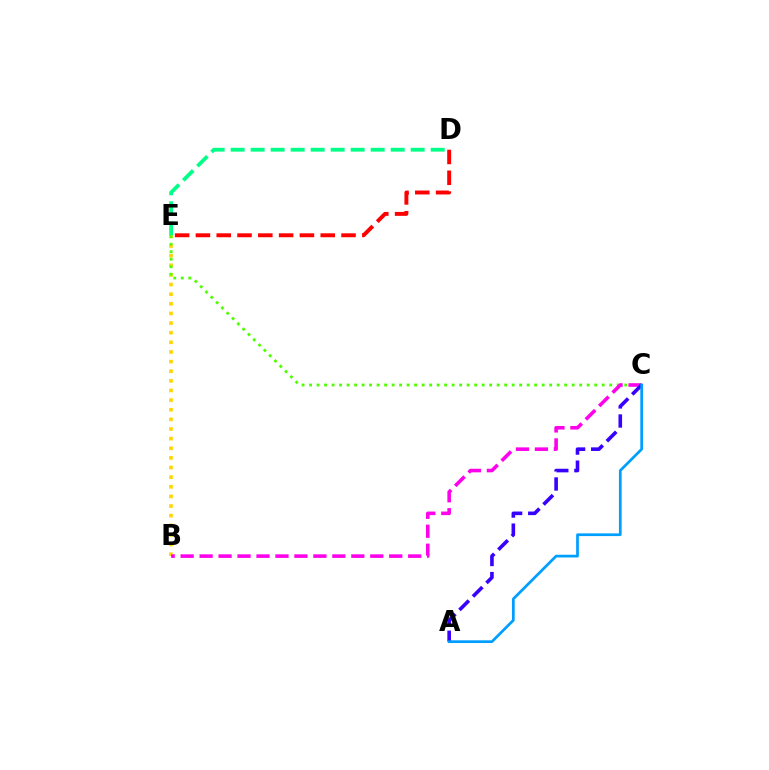{('B', 'E'): [{'color': '#ffd500', 'line_style': 'dotted', 'thickness': 2.62}], ('D', 'E'): [{'color': '#00ff86', 'line_style': 'dashed', 'thickness': 2.72}, {'color': '#ff0000', 'line_style': 'dashed', 'thickness': 2.83}], ('C', 'E'): [{'color': '#4fff00', 'line_style': 'dotted', 'thickness': 2.04}], ('B', 'C'): [{'color': '#ff00ed', 'line_style': 'dashed', 'thickness': 2.58}], ('A', 'C'): [{'color': '#3700ff', 'line_style': 'dashed', 'thickness': 2.59}, {'color': '#009eff', 'line_style': 'solid', 'thickness': 1.96}]}